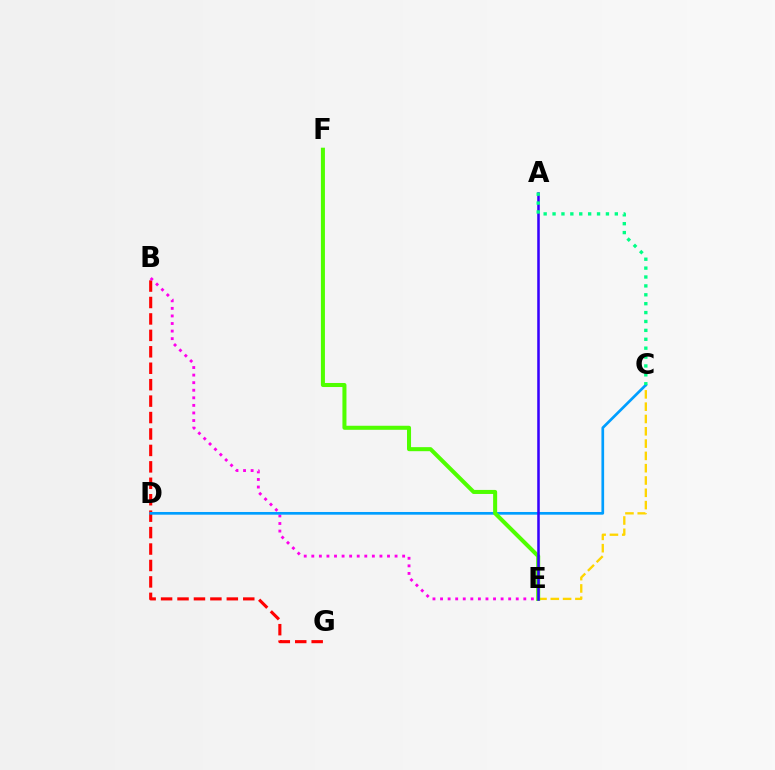{('B', 'G'): [{'color': '#ff0000', 'line_style': 'dashed', 'thickness': 2.23}], ('C', 'E'): [{'color': '#ffd500', 'line_style': 'dashed', 'thickness': 1.67}], ('B', 'E'): [{'color': '#ff00ed', 'line_style': 'dotted', 'thickness': 2.06}], ('C', 'D'): [{'color': '#009eff', 'line_style': 'solid', 'thickness': 1.94}], ('E', 'F'): [{'color': '#4fff00', 'line_style': 'solid', 'thickness': 2.91}], ('A', 'E'): [{'color': '#3700ff', 'line_style': 'solid', 'thickness': 1.84}], ('A', 'C'): [{'color': '#00ff86', 'line_style': 'dotted', 'thickness': 2.42}]}